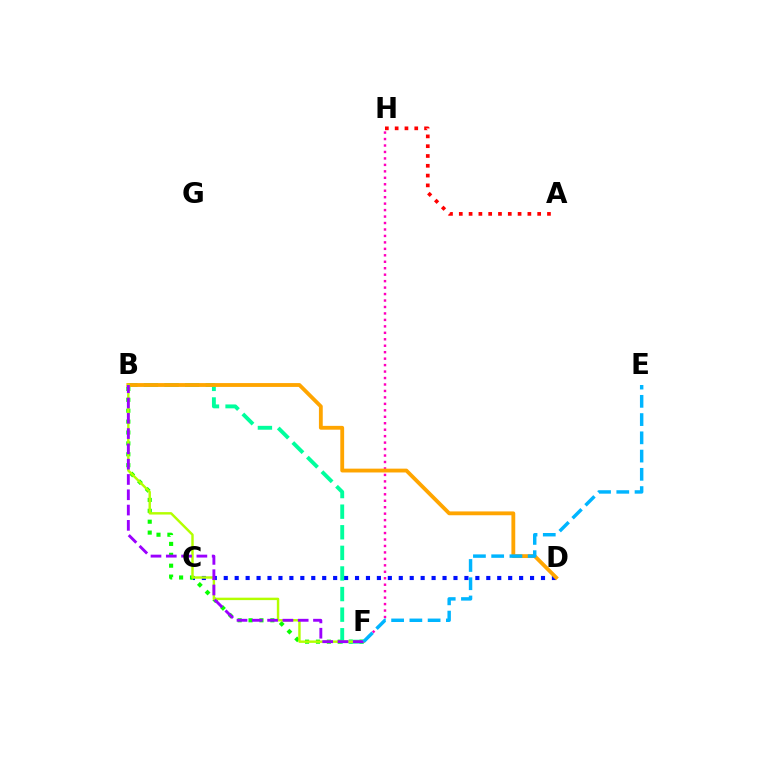{('C', 'D'): [{'color': '#0010ff', 'line_style': 'dotted', 'thickness': 2.97}], ('F', 'H'): [{'color': '#ff00bd', 'line_style': 'dotted', 'thickness': 1.75}], ('B', 'F'): [{'color': '#08ff00', 'line_style': 'dotted', 'thickness': 2.96}, {'color': '#00ff9d', 'line_style': 'dashed', 'thickness': 2.8}, {'color': '#b3ff00', 'line_style': 'solid', 'thickness': 1.75}, {'color': '#9b00ff', 'line_style': 'dashed', 'thickness': 2.08}], ('A', 'H'): [{'color': '#ff0000', 'line_style': 'dotted', 'thickness': 2.66}], ('B', 'D'): [{'color': '#ffa500', 'line_style': 'solid', 'thickness': 2.76}], ('E', 'F'): [{'color': '#00b5ff', 'line_style': 'dashed', 'thickness': 2.48}]}